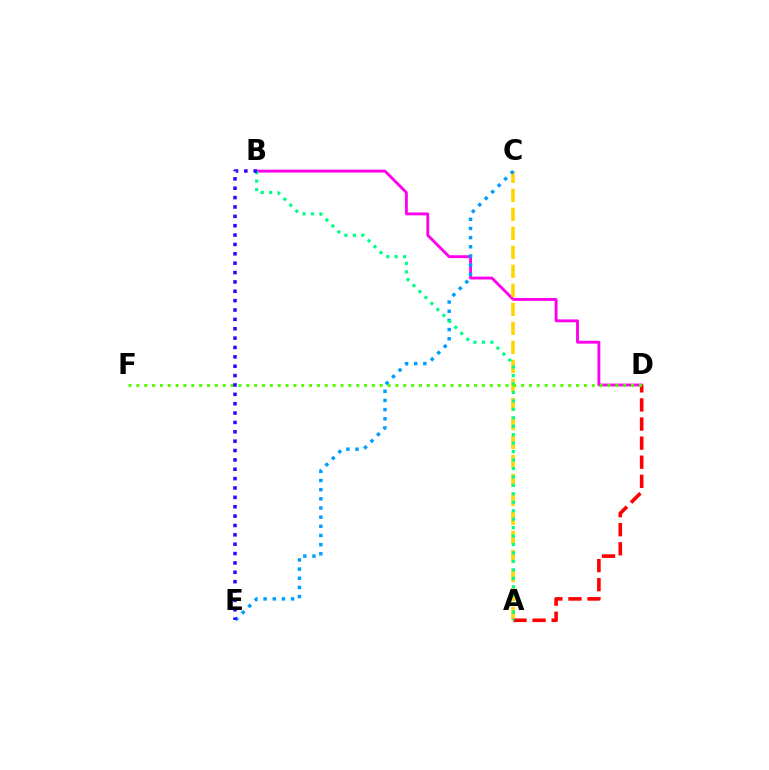{('B', 'D'): [{'color': '#ff00ed', 'line_style': 'solid', 'thickness': 2.06}], ('A', 'C'): [{'color': '#ffd500', 'line_style': 'dashed', 'thickness': 2.58}], ('C', 'E'): [{'color': '#009eff', 'line_style': 'dotted', 'thickness': 2.49}], ('A', 'D'): [{'color': '#ff0000', 'line_style': 'dashed', 'thickness': 2.59}], ('A', 'B'): [{'color': '#00ff86', 'line_style': 'dotted', 'thickness': 2.3}], ('D', 'F'): [{'color': '#4fff00', 'line_style': 'dotted', 'thickness': 2.13}], ('B', 'E'): [{'color': '#3700ff', 'line_style': 'dotted', 'thickness': 2.55}]}